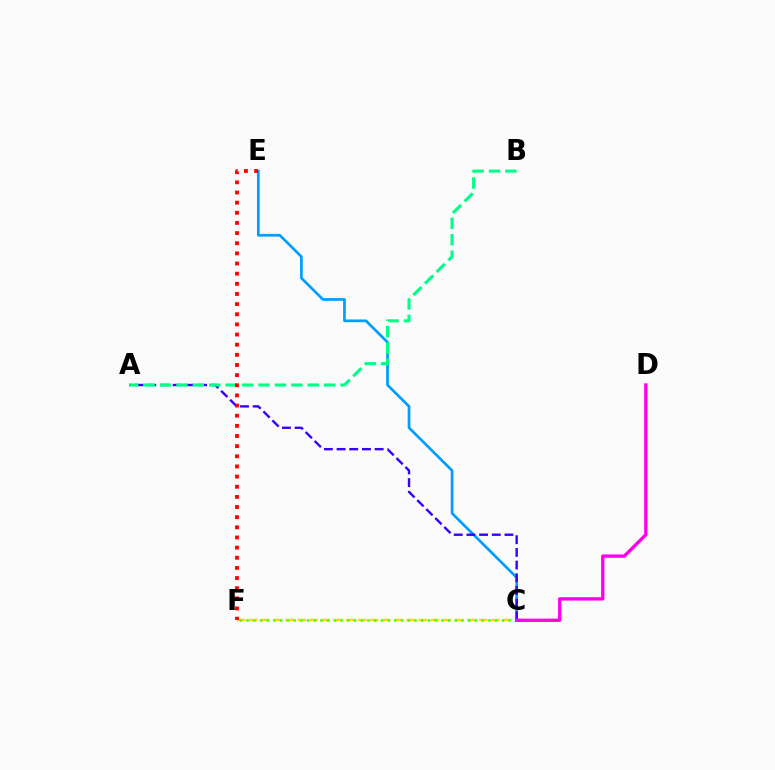{('C', 'E'): [{'color': '#009eff', 'line_style': 'solid', 'thickness': 1.95}], ('C', 'F'): [{'color': '#ffd500', 'line_style': 'dashed', 'thickness': 1.64}, {'color': '#4fff00', 'line_style': 'dotted', 'thickness': 1.82}], ('A', 'C'): [{'color': '#3700ff', 'line_style': 'dashed', 'thickness': 1.72}], ('A', 'B'): [{'color': '#00ff86', 'line_style': 'dashed', 'thickness': 2.23}], ('C', 'D'): [{'color': '#ff00ed', 'line_style': 'solid', 'thickness': 2.41}], ('E', 'F'): [{'color': '#ff0000', 'line_style': 'dotted', 'thickness': 2.76}]}